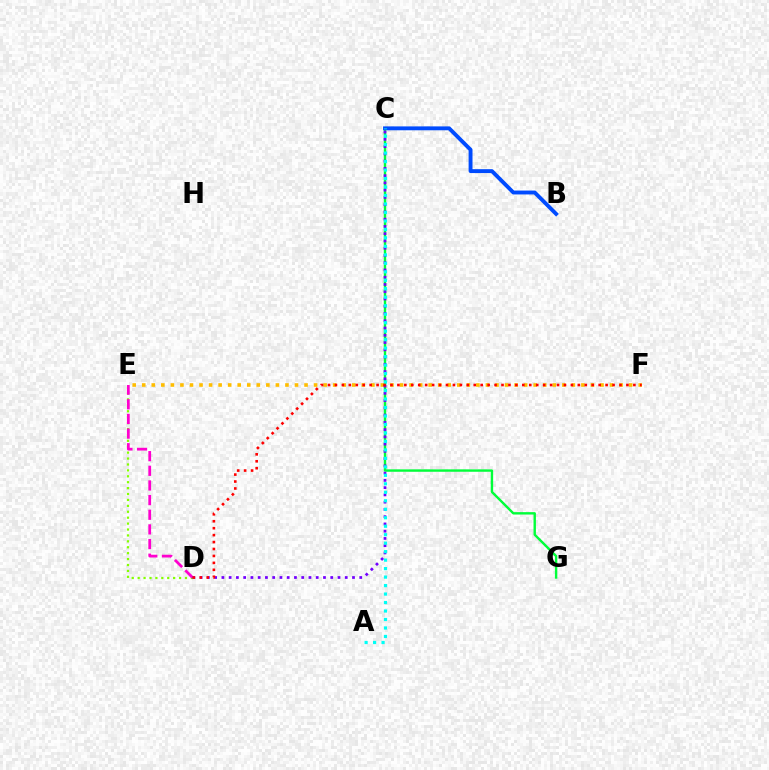{('E', 'F'): [{'color': '#ffbd00', 'line_style': 'dotted', 'thickness': 2.59}], ('D', 'E'): [{'color': '#84ff00', 'line_style': 'dotted', 'thickness': 1.61}, {'color': '#ff00cf', 'line_style': 'dashed', 'thickness': 1.99}], ('C', 'G'): [{'color': '#00ff39', 'line_style': 'solid', 'thickness': 1.73}], ('B', 'C'): [{'color': '#004bff', 'line_style': 'solid', 'thickness': 2.8}], ('C', 'D'): [{'color': '#7200ff', 'line_style': 'dotted', 'thickness': 1.97}], ('A', 'C'): [{'color': '#00fff6', 'line_style': 'dotted', 'thickness': 2.3}], ('D', 'F'): [{'color': '#ff0000', 'line_style': 'dotted', 'thickness': 1.89}]}